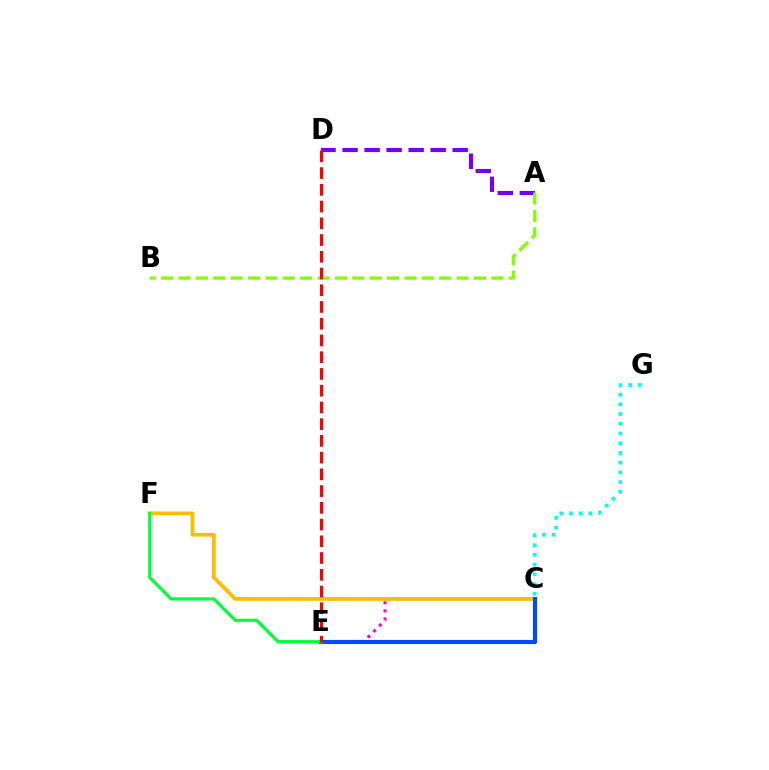{('A', 'D'): [{'color': '#7200ff', 'line_style': 'dashed', 'thickness': 2.99}], ('C', 'E'): [{'color': '#ff00cf', 'line_style': 'dotted', 'thickness': 2.2}, {'color': '#004bff', 'line_style': 'solid', 'thickness': 3.0}], ('C', 'F'): [{'color': '#ffbd00', 'line_style': 'solid', 'thickness': 2.69}], ('A', 'B'): [{'color': '#84ff00', 'line_style': 'dashed', 'thickness': 2.36}], ('C', 'G'): [{'color': '#00fff6', 'line_style': 'dotted', 'thickness': 2.64}], ('E', 'F'): [{'color': '#00ff39', 'line_style': 'solid', 'thickness': 2.25}], ('D', 'E'): [{'color': '#ff0000', 'line_style': 'dashed', 'thickness': 2.27}]}